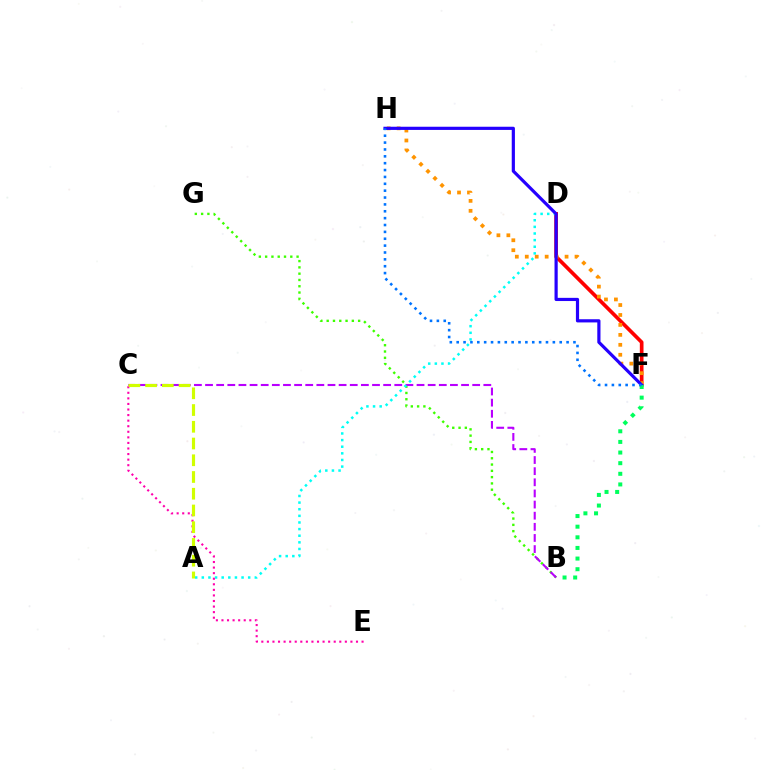{('B', 'G'): [{'color': '#3dff00', 'line_style': 'dotted', 'thickness': 1.71}], ('D', 'F'): [{'color': '#ff0000', 'line_style': 'solid', 'thickness': 2.65}], ('B', 'C'): [{'color': '#b900ff', 'line_style': 'dashed', 'thickness': 1.51}], ('F', 'H'): [{'color': '#ff9400', 'line_style': 'dotted', 'thickness': 2.7}, {'color': '#2500ff', 'line_style': 'solid', 'thickness': 2.29}, {'color': '#0074ff', 'line_style': 'dotted', 'thickness': 1.87}], ('A', 'D'): [{'color': '#00fff6', 'line_style': 'dotted', 'thickness': 1.8}], ('C', 'E'): [{'color': '#ff00ac', 'line_style': 'dotted', 'thickness': 1.51}], ('A', 'C'): [{'color': '#d1ff00', 'line_style': 'dashed', 'thickness': 2.27}], ('B', 'F'): [{'color': '#00ff5c', 'line_style': 'dotted', 'thickness': 2.89}]}